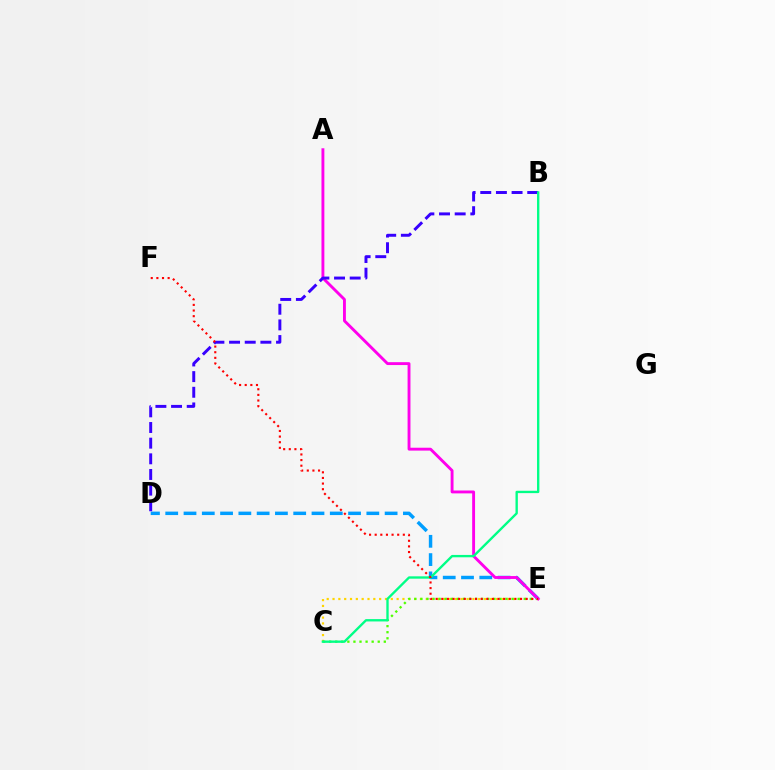{('C', 'E'): [{'color': '#ffd500', 'line_style': 'dotted', 'thickness': 1.58}, {'color': '#4fff00', 'line_style': 'dotted', 'thickness': 1.65}], ('D', 'E'): [{'color': '#009eff', 'line_style': 'dashed', 'thickness': 2.48}], ('A', 'E'): [{'color': '#ff00ed', 'line_style': 'solid', 'thickness': 2.07}], ('B', 'D'): [{'color': '#3700ff', 'line_style': 'dashed', 'thickness': 2.13}], ('B', 'C'): [{'color': '#00ff86', 'line_style': 'solid', 'thickness': 1.69}], ('E', 'F'): [{'color': '#ff0000', 'line_style': 'dotted', 'thickness': 1.53}]}